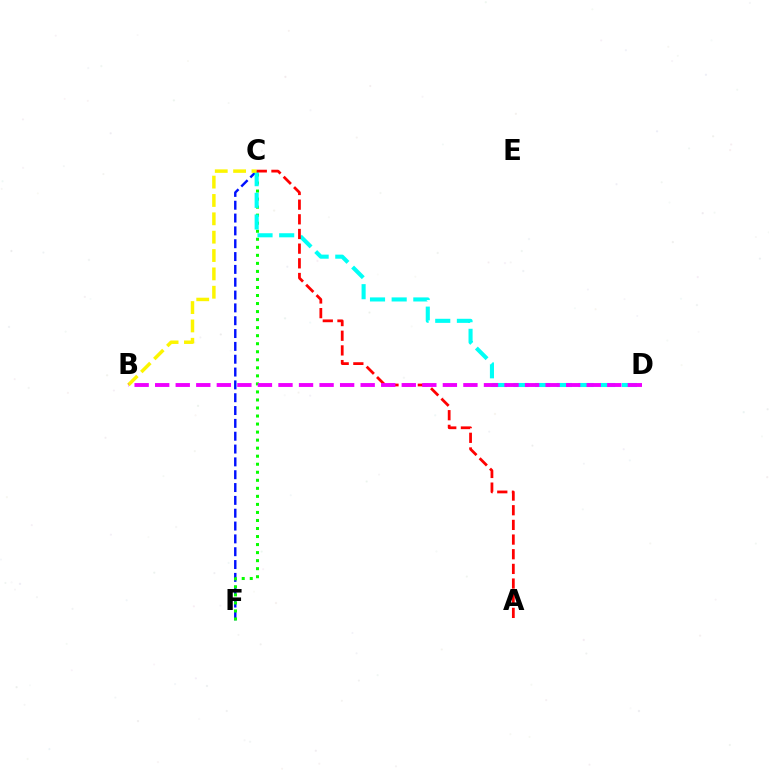{('C', 'F'): [{'color': '#0010ff', 'line_style': 'dashed', 'thickness': 1.74}, {'color': '#08ff00', 'line_style': 'dotted', 'thickness': 2.18}], ('C', 'D'): [{'color': '#00fff6', 'line_style': 'dashed', 'thickness': 2.94}], ('B', 'C'): [{'color': '#fcf500', 'line_style': 'dashed', 'thickness': 2.49}], ('A', 'C'): [{'color': '#ff0000', 'line_style': 'dashed', 'thickness': 1.99}], ('B', 'D'): [{'color': '#ee00ff', 'line_style': 'dashed', 'thickness': 2.79}]}